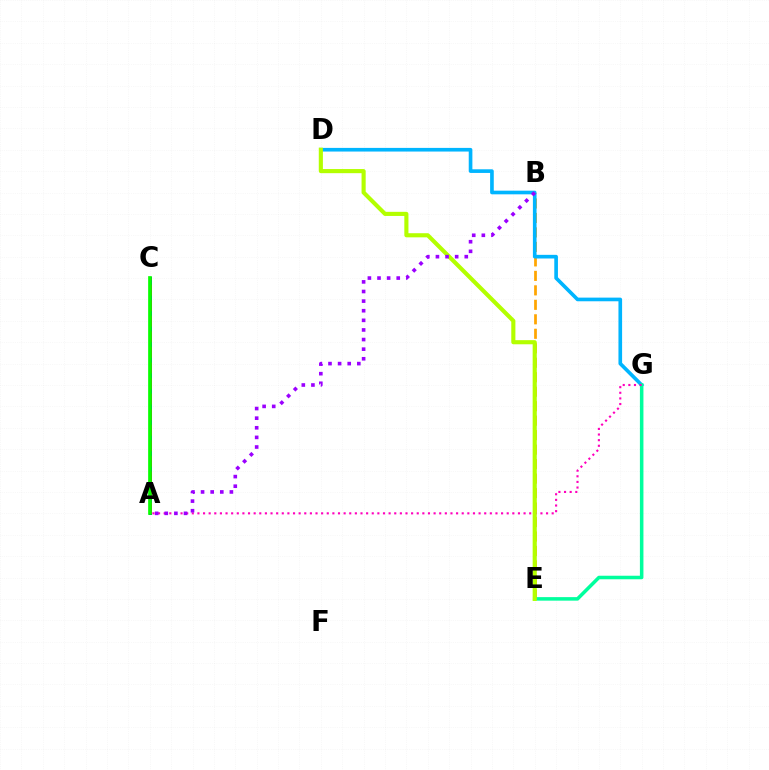{('B', 'E'): [{'color': '#ffa500', 'line_style': 'dashed', 'thickness': 1.97}], ('A', 'C'): [{'color': '#0010ff', 'line_style': 'solid', 'thickness': 2.17}, {'color': '#ff0000', 'line_style': 'dashed', 'thickness': 2.11}, {'color': '#08ff00', 'line_style': 'solid', 'thickness': 2.66}], ('D', 'G'): [{'color': '#00b5ff', 'line_style': 'solid', 'thickness': 2.63}], ('E', 'G'): [{'color': '#00ff9d', 'line_style': 'solid', 'thickness': 2.54}], ('A', 'G'): [{'color': '#ff00bd', 'line_style': 'dotted', 'thickness': 1.53}], ('D', 'E'): [{'color': '#b3ff00', 'line_style': 'solid', 'thickness': 2.97}], ('A', 'B'): [{'color': '#9b00ff', 'line_style': 'dotted', 'thickness': 2.61}]}